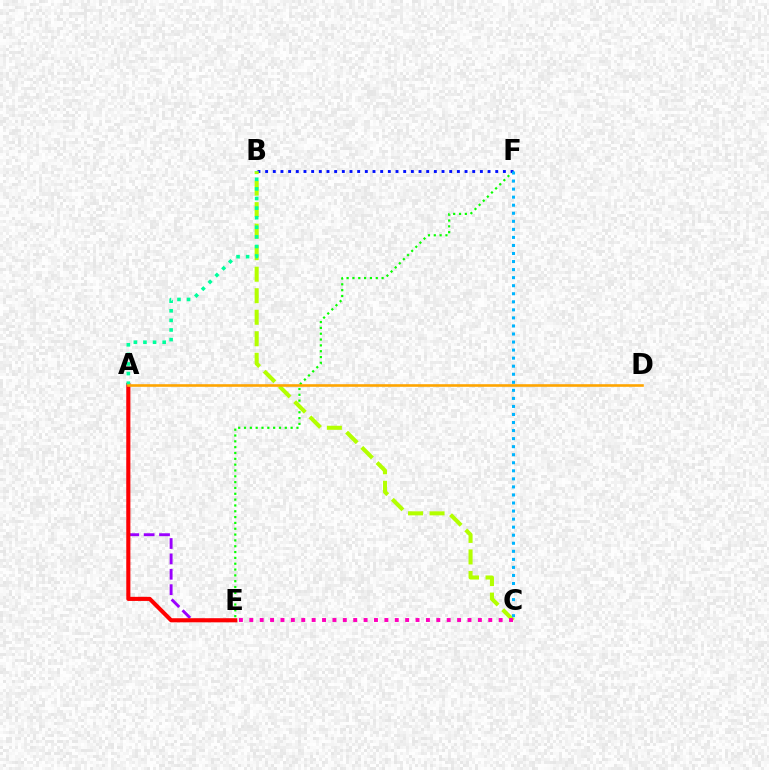{('A', 'E'): [{'color': '#9b00ff', 'line_style': 'dashed', 'thickness': 2.09}, {'color': '#ff0000', 'line_style': 'solid', 'thickness': 2.95}], ('E', 'F'): [{'color': '#08ff00', 'line_style': 'dotted', 'thickness': 1.58}], ('B', 'F'): [{'color': '#0010ff', 'line_style': 'dotted', 'thickness': 2.08}], ('B', 'C'): [{'color': '#b3ff00', 'line_style': 'dashed', 'thickness': 2.92}], ('A', 'B'): [{'color': '#00ff9d', 'line_style': 'dotted', 'thickness': 2.61}], ('A', 'D'): [{'color': '#ffa500', 'line_style': 'solid', 'thickness': 1.89}], ('C', 'E'): [{'color': '#ff00bd', 'line_style': 'dotted', 'thickness': 2.82}], ('C', 'F'): [{'color': '#00b5ff', 'line_style': 'dotted', 'thickness': 2.19}]}